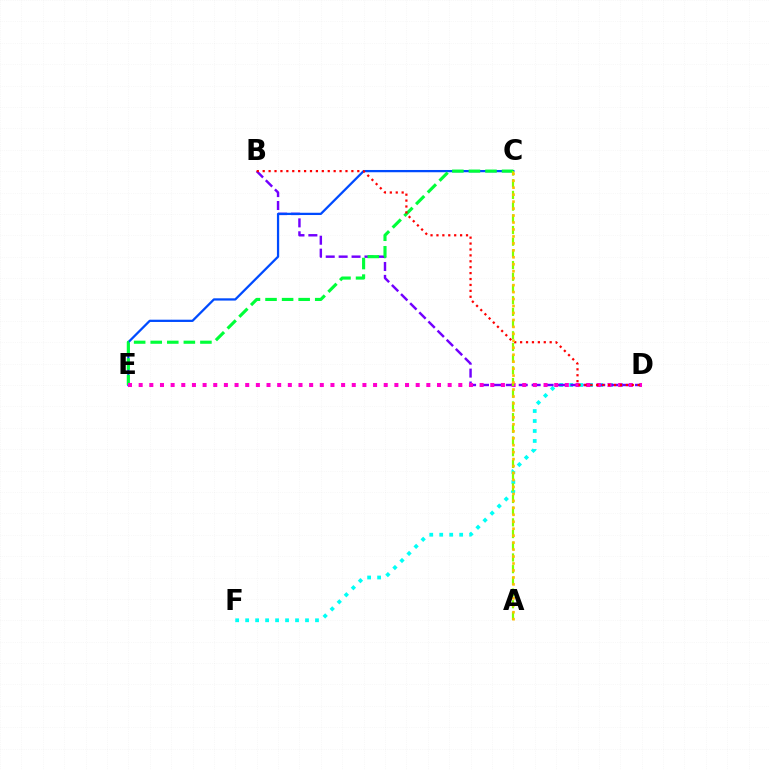{('D', 'F'): [{'color': '#00fff6', 'line_style': 'dotted', 'thickness': 2.71}], ('B', 'D'): [{'color': '#7200ff', 'line_style': 'dashed', 'thickness': 1.75}, {'color': '#ff0000', 'line_style': 'dotted', 'thickness': 1.61}], ('C', 'E'): [{'color': '#004bff', 'line_style': 'solid', 'thickness': 1.63}, {'color': '#00ff39', 'line_style': 'dashed', 'thickness': 2.25}], ('D', 'E'): [{'color': '#ff00cf', 'line_style': 'dotted', 'thickness': 2.89}], ('A', 'C'): [{'color': '#84ff00', 'line_style': 'dashed', 'thickness': 1.59}, {'color': '#ffbd00', 'line_style': 'dotted', 'thickness': 1.89}]}